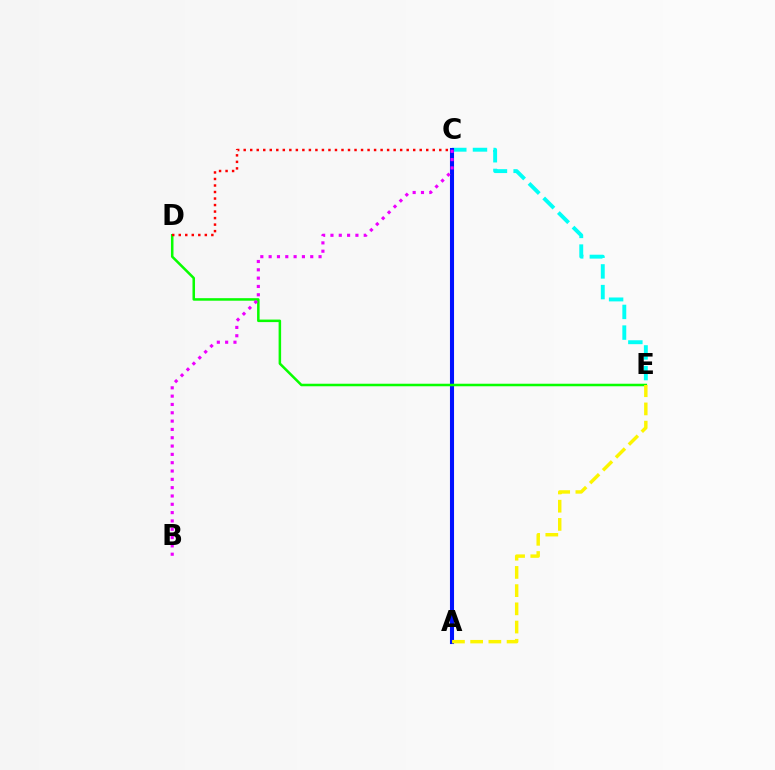{('C', 'E'): [{'color': '#00fff6', 'line_style': 'dashed', 'thickness': 2.81}], ('A', 'C'): [{'color': '#0010ff', 'line_style': 'solid', 'thickness': 2.93}], ('D', 'E'): [{'color': '#08ff00', 'line_style': 'solid', 'thickness': 1.82}], ('C', 'D'): [{'color': '#ff0000', 'line_style': 'dotted', 'thickness': 1.77}], ('A', 'E'): [{'color': '#fcf500', 'line_style': 'dashed', 'thickness': 2.47}], ('B', 'C'): [{'color': '#ee00ff', 'line_style': 'dotted', 'thickness': 2.26}]}